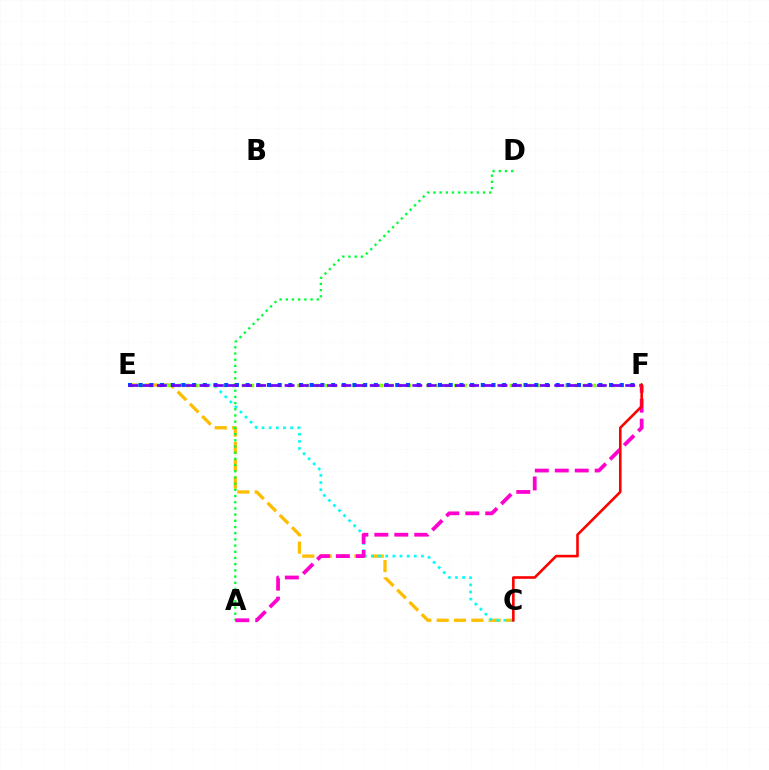{('C', 'E'): [{'color': '#ffbd00', 'line_style': 'dashed', 'thickness': 2.36}, {'color': '#00fff6', 'line_style': 'dotted', 'thickness': 1.94}], ('E', 'F'): [{'color': '#84ff00', 'line_style': 'dotted', 'thickness': 2.51}, {'color': '#004bff', 'line_style': 'dotted', 'thickness': 2.9}, {'color': '#7200ff', 'line_style': 'dashed', 'thickness': 1.93}], ('A', 'D'): [{'color': '#00ff39', 'line_style': 'dotted', 'thickness': 1.68}], ('A', 'F'): [{'color': '#ff00cf', 'line_style': 'dashed', 'thickness': 2.71}], ('C', 'F'): [{'color': '#ff0000', 'line_style': 'solid', 'thickness': 1.87}]}